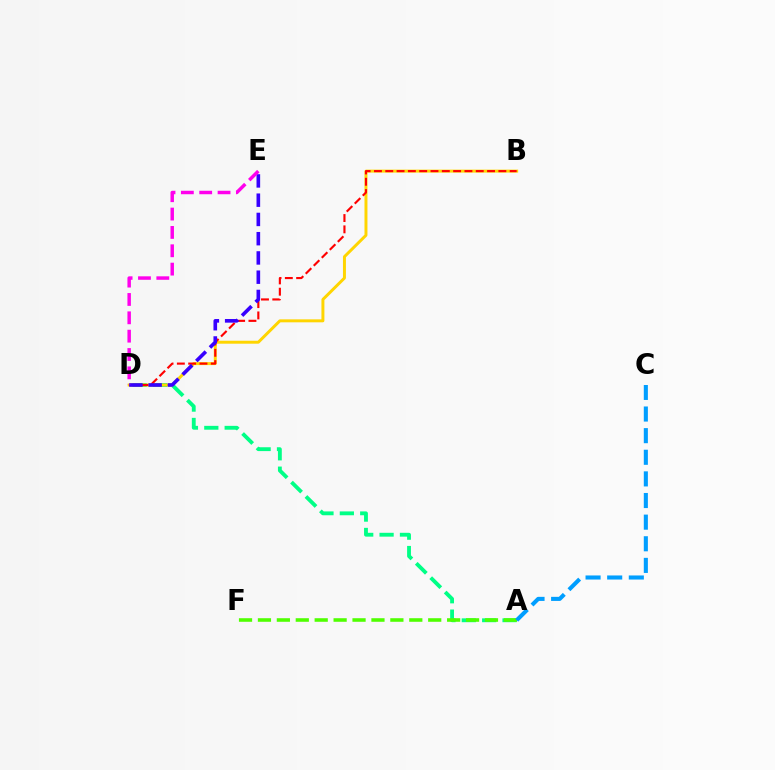{('A', 'D'): [{'color': '#00ff86', 'line_style': 'dashed', 'thickness': 2.77}], ('B', 'D'): [{'color': '#ffd500', 'line_style': 'solid', 'thickness': 2.13}, {'color': '#ff0000', 'line_style': 'dashed', 'thickness': 1.54}], ('A', 'F'): [{'color': '#4fff00', 'line_style': 'dashed', 'thickness': 2.57}], ('D', 'E'): [{'color': '#3700ff', 'line_style': 'dashed', 'thickness': 2.62}, {'color': '#ff00ed', 'line_style': 'dashed', 'thickness': 2.49}], ('A', 'C'): [{'color': '#009eff', 'line_style': 'dashed', 'thickness': 2.94}]}